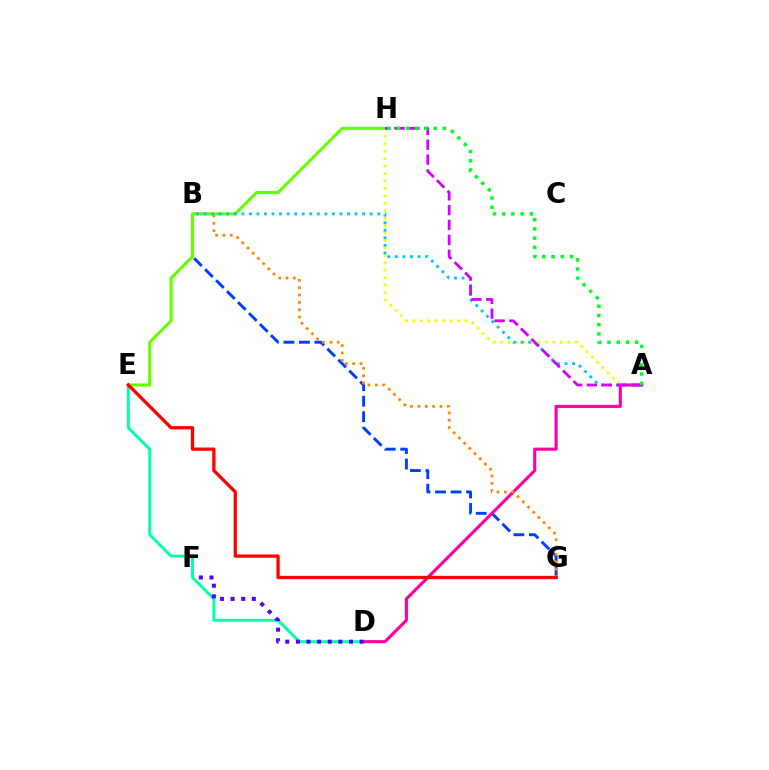{('B', 'G'): [{'color': '#003fff', 'line_style': 'dashed', 'thickness': 2.11}, {'color': '#ff8800', 'line_style': 'dotted', 'thickness': 2.0}], ('D', 'E'): [{'color': '#00ffaf', 'line_style': 'solid', 'thickness': 2.11}], ('A', 'D'): [{'color': '#ff00a0', 'line_style': 'solid', 'thickness': 2.24}], ('A', 'H'): [{'color': '#eeff00', 'line_style': 'dotted', 'thickness': 2.02}, {'color': '#d600ff', 'line_style': 'dashed', 'thickness': 2.02}, {'color': '#00ff27', 'line_style': 'dotted', 'thickness': 2.5}], ('E', 'H'): [{'color': '#66ff00', 'line_style': 'solid', 'thickness': 2.23}], ('A', 'B'): [{'color': '#00c7ff', 'line_style': 'dotted', 'thickness': 2.05}], ('E', 'G'): [{'color': '#ff0000', 'line_style': 'solid', 'thickness': 2.36}], ('D', 'F'): [{'color': '#4f00ff', 'line_style': 'dotted', 'thickness': 2.89}]}